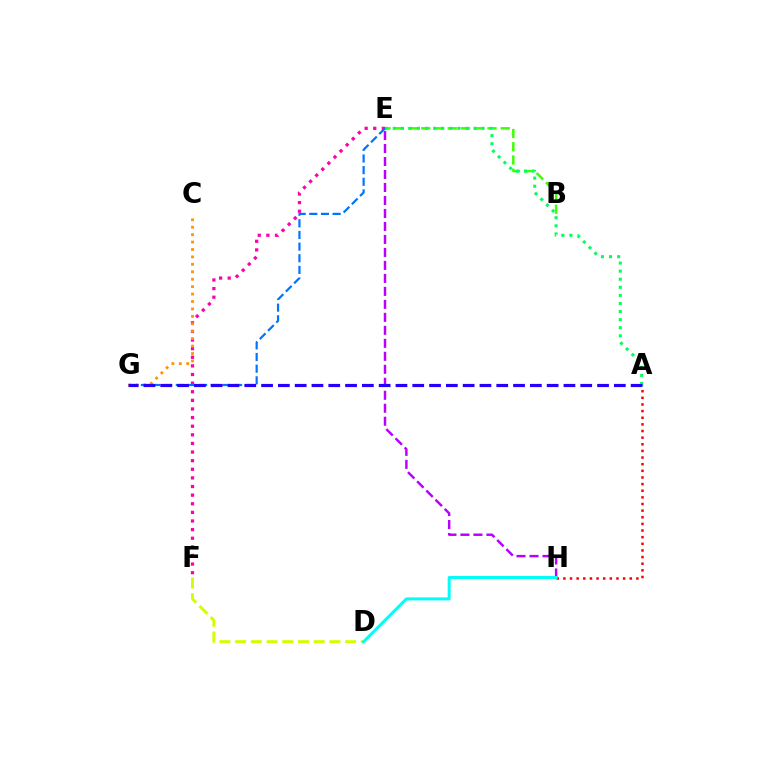{('B', 'E'): [{'color': '#3dff00', 'line_style': 'dashed', 'thickness': 1.8}], ('E', 'F'): [{'color': '#ff00ac', 'line_style': 'dotted', 'thickness': 2.34}], ('E', 'H'): [{'color': '#b900ff', 'line_style': 'dashed', 'thickness': 1.76}], ('C', 'G'): [{'color': '#ff9400', 'line_style': 'dotted', 'thickness': 2.02}], ('A', 'E'): [{'color': '#00ff5c', 'line_style': 'dotted', 'thickness': 2.2}], ('A', 'H'): [{'color': '#ff0000', 'line_style': 'dotted', 'thickness': 1.8}], ('D', 'F'): [{'color': '#d1ff00', 'line_style': 'dashed', 'thickness': 2.13}], ('E', 'G'): [{'color': '#0074ff', 'line_style': 'dashed', 'thickness': 1.58}], ('D', 'H'): [{'color': '#00fff6', 'line_style': 'solid', 'thickness': 2.15}], ('A', 'G'): [{'color': '#2500ff', 'line_style': 'dashed', 'thickness': 2.28}]}